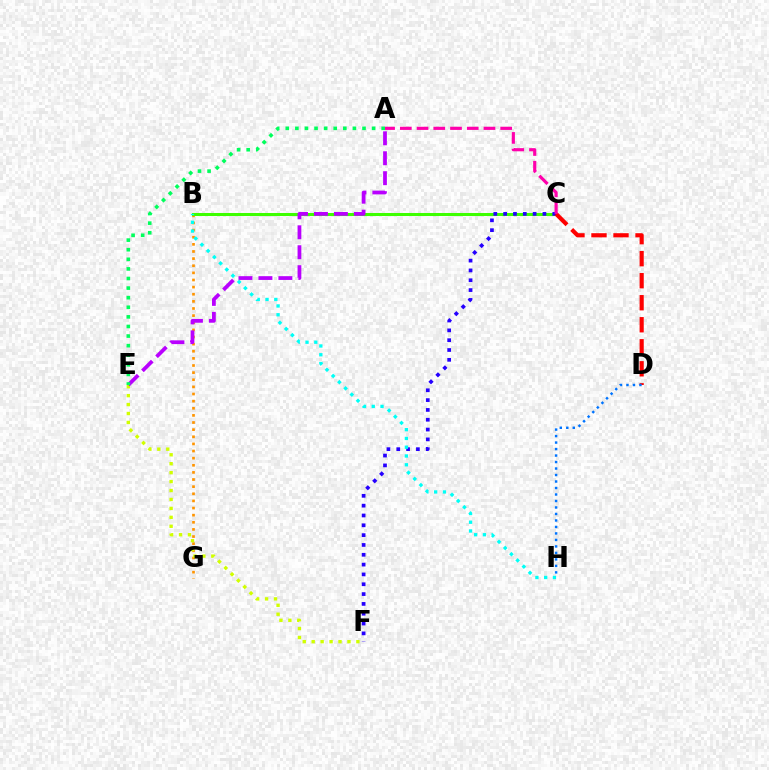{('B', 'G'): [{'color': '#ff9400', 'line_style': 'dotted', 'thickness': 1.94}], ('E', 'F'): [{'color': '#d1ff00', 'line_style': 'dotted', 'thickness': 2.43}], ('B', 'C'): [{'color': '#3dff00', 'line_style': 'solid', 'thickness': 2.18}], ('C', 'F'): [{'color': '#2500ff', 'line_style': 'dotted', 'thickness': 2.67}], ('A', 'E'): [{'color': '#b900ff', 'line_style': 'dashed', 'thickness': 2.71}, {'color': '#00ff5c', 'line_style': 'dotted', 'thickness': 2.61}], ('C', 'D'): [{'color': '#ff0000', 'line_style': 'dashed', 'thickness': 2.99}], ('B', 'H'): [{'color': '#00fff6', 'line_style': 'dotted', 'thickness': 2.38}], ('A', 'C'): [{'color': '#ff00ac', 'line_style': 'dashed', 'thickness': 2.27}], ('D', 'H'): [{'color': '#0074ff', 'line_style': 'dotted', 'thickness': 1.76}]}